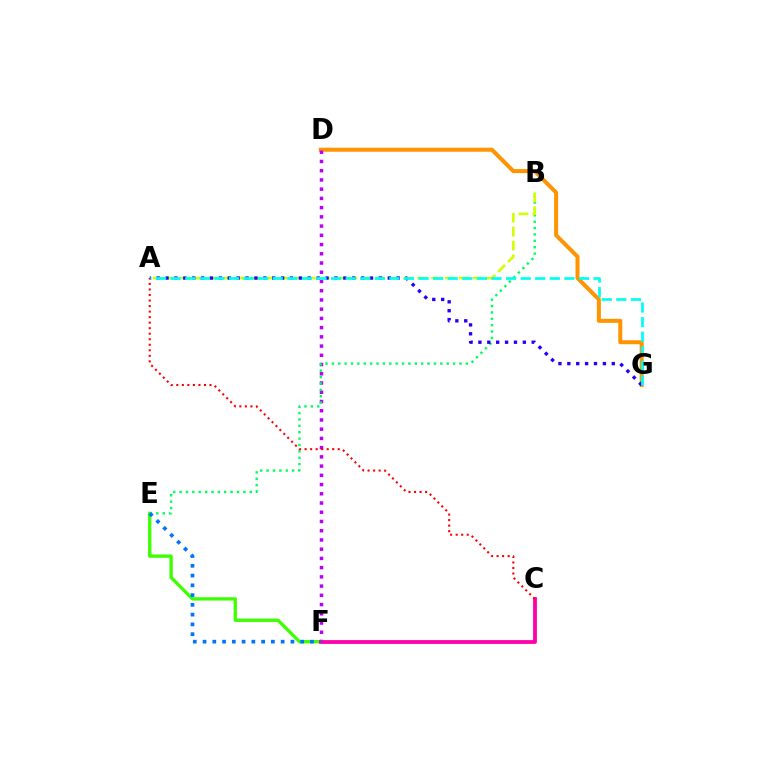{('D', 'G'): [{'color': '#ff9400', 'line_style': 'solid', 'thickness': 2.89}], ('D', 'F'): [{'color': '#b900ff', 'line_style': 'dotted', 'thickness': 2.51}], ('E', 'F'): [{'color': '#3dff00', 'line_style': 'solid', 'thickness': 2.39}, {'color': '#0074ff', 'line_style': 'dotted', 'thickness': 2.65}], ('C', 'F'): [{'color': '#ff00ac', 'line_style': 'solid', 'thickness': 2.73}], ('B', 'E'): [{'color': '#00ff5c', 'line_style': 'dotted', 'thickness': 1.73}], ('A', 'B'): [{'color': '#d1ff00', 'line_style': 'dashed', 'thickness': 1.89}], ('A', 'G'): [{'color': '#2500ff', 'line_style': 'dotted', 'thickness': 2.42}, {'color': '#00fff6', 'line_style': 'dashed', 'thickness': 1.98}], ('A', 'C'): [{'color': '#ff0000', 'line_style': 'dotted', 'thickness': 1.5}]}